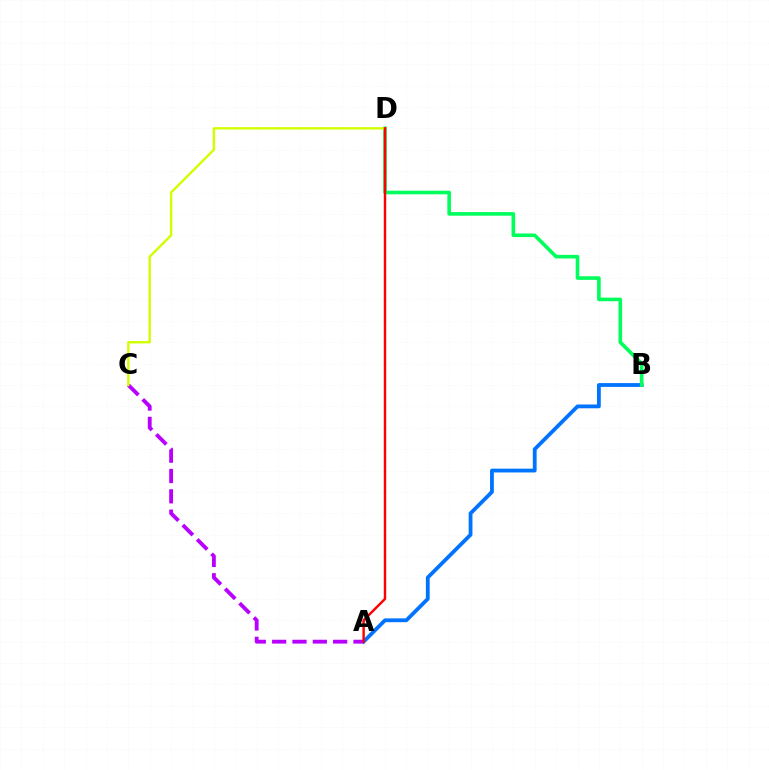{('A', 'B'): [{'color': '#0074ff', 'line_style': 'solid', 'thickness': 2.74}], ('A', 'C'): [{'color': '#b900ff', 'line_style': 'dashed', 'thickness': 2.76}], ('B', 'D'): [{'color': '#00ff5c', 'line_style': 'solid', 'thickness': 2.61}], ('C', 'D'): [{'color': '#d1ff00', 'line_style': 'solid', 'thickness': 1.73}], ('A', 'D'): [{'color': '#ff0000', 'line_style': 'solid', 'thickness': 1.75}]}